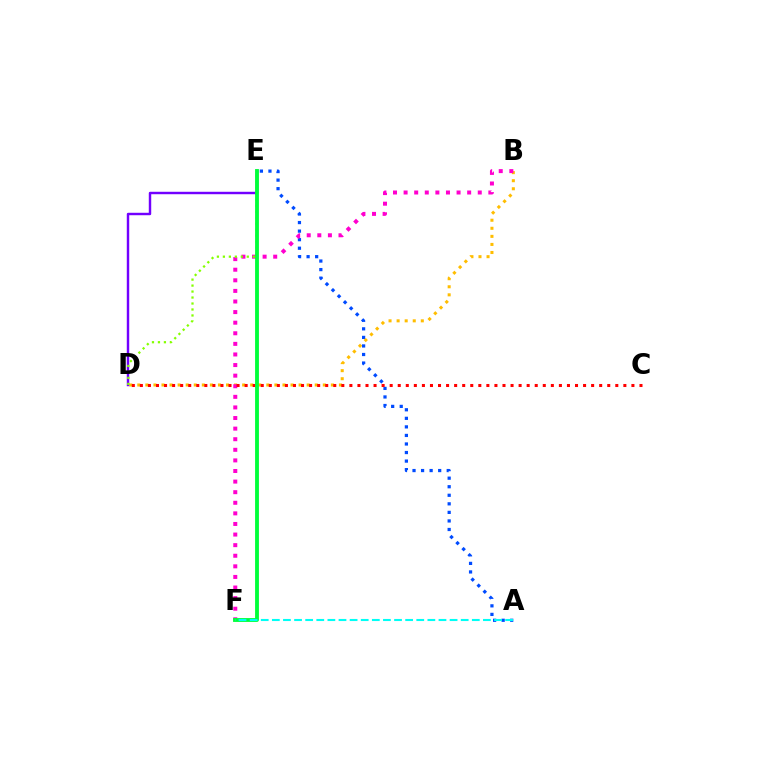{('A', 'E'): [{'color': '#004bff', 'line_style': 'dotted', 'thickness': 2.32}], ('B', 'D'): [{'color': '#ffbd00', 'line_style': 'dotted', 'thickness': 2.19}], ('B', 'F'): [{'color': '#ff00cf', 'line_style': 'dotted', 'thickness': 2.88}], ('D', 'E'): [{'color': '#7200ff', 'line_style': 'solid', 'thickness': 1.75}, {'color': '#84ff00', 'line_style': 'dotted', 'thickness': 1.62}], ('C', 'D'): [{'color': '#ff0000', 'line_style': 'dotted', 'thickness': 2.19}], ('E', 'F'): [{'color': '#00ff39', 'line_style': 'solid', 'thickness': 2.77}], ('A', 'F'): [{'color': '#00fff6', 'line_style': 'dashed', 'thickness': 1.51}]}